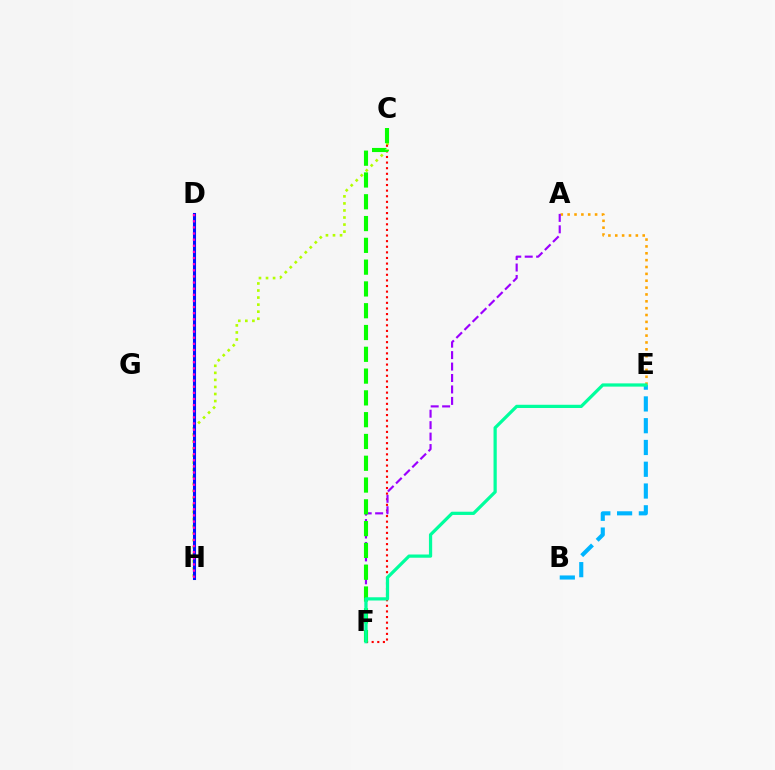{('C', 'H'): [{'color': '#b3ff00', 'line_style': 'dotted', 'thickness': 1.92}], ('C', 'F'): [{'color': '#ff0000', 'line_style': 'dotted', 'thickness': 1.52}, {'color': '#08ff00', 'line_style': 'dashed', 'thickness': 2.96}], ('D', 'H'): [{'color': '#0010ff', 'line_style': 'solid', 'thickness': 2.21}, {'color': '#ff00bd', 'line_style': 'dotted', 'thickness': 1.66}], ('A', 'E'): [{'color': '#ffa500', 'line_style': 'dotted', 'thickness': 1.86}], ('A', 'F'): [{'color': '#9b00ff', 'line_style': 'dashed', 'thickness': 1.55}], ('B', 'E'): [{'color': '#00b5ff', 'line_style': 'dashed', 'thickness': 2.96}], ('E', 'F'): [{'color': '#00ff9d', 'line_style': 'solid', 'thickness': 2.33}]}